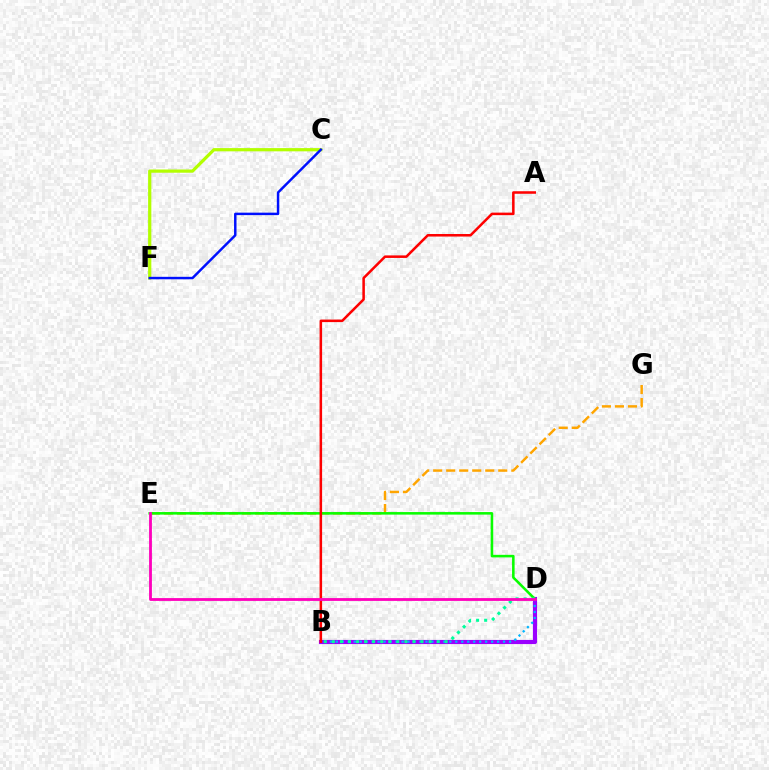{('E', 'G'): [{'color': '#ffa500', 'line_style': 'dashed', 'thickness': 1.77}], ('B', 'D'): [{'color': '#9b00ff', 'line_style': 'solid', 'thickness': 2.98}, {'color': '#00b5ff', 'line_style': 'dotted', 'thickness': 1.62}, {'color': '#00ff9d', 'line_style': 'dotted', 'thickness': 2.19}], ('D', 'E'): [{'color': '#08ff00', 'line_style': 'solid', 'thickness': 1.84}, {'color': '#ff00bd', 'line_style': 'solid', 'thickness': 2.03}], ('A', 'B'): [{'color': '#ff0000', 'line_style': 'solid', 'thickness': 1.83}], ('C', 'F'): [{'color': '#b3ff00', 'line_style': 'solid', 'thickness': 2.32}, {'color': '#0010ff', 'line_style': 'solid', 'thickness': 1.77}]}